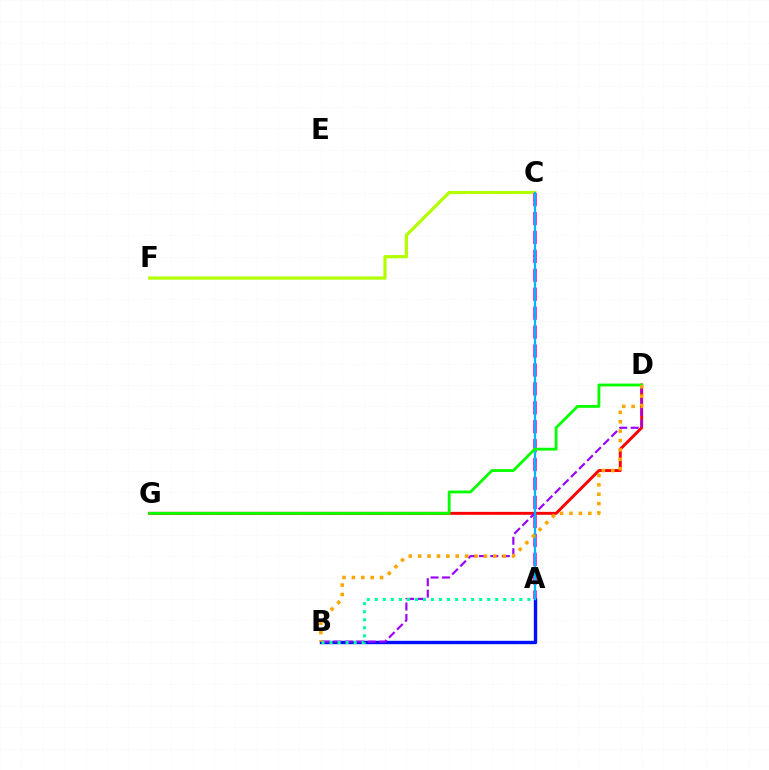{('C', 'F'): [{'color': '#b3ff00', 'line_style': 'solid', 'thickness': 2.31}], ('A', 'B'): [{'color': '#0010ff', 'line_style': 'solid', 'thickness': 2.43}, {'color': '#00ff9d', 'line_style': 'dotted', 'thickness': 2.18}], ('A', 'C'): [{'color': '#ff00bd', 'line_style': 'dashed', 'thickness': 2.57}, {'color': '#00b5ff', 'line_style': 'solid', 'thickness': 1.63}], ('D', 'G'): [{'color': '#ff0000', 'line_style': 'solid', 'thickness': 2.12}, {'color': '#08ff00', 'line_style': 'solid', 'thickness': 2.04}], ('B', 'D'): [{'color': '#9b00ff', 'line_style': 'dashed', 'thickness': 1.55}, {'color': '#ffa500', 'line_style': 'dotted', 'thickness': 2.55}]}